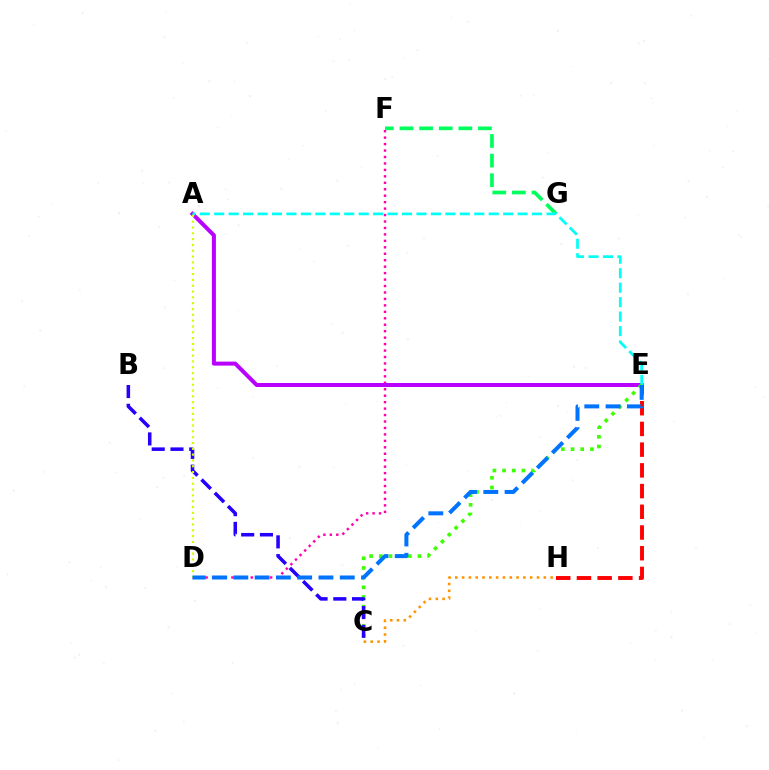{('F', 'G'): [{'color': '#00ff5c', 'line_style': 'dashed', 'thickness': 2.67}], ('D', 'F'): [{'color': '#ff00ac', 'line_style': 'dotted', 'thickness': 1.75}], ('A', 'E'): [{'color': '#b900ff', 'line_style': 'solid', 'thickness': 2.88}, {'color': '#00fff6', 'line_style': 'dashed', 'thickness': 1.96}], ('C', 'E'): [{'color': '#3dff00', 'line_style': 'dotted', 'thickness': 2.63}], ('B', 'C'): [{'color': '#2500ff', 'line_style': 'dashed', 'thickness': 2.55}], ('A', 'D'): [{'color': '#d1ff00', 'line_style': 'dotted', 'thickness': 1.58}], ('E', 'H'): [{'color': '#ff0000', 'line_style': 'dashed', 'thickness': 2.81}], ('D', 'E'): [{'color': '#0074ff', 'line_style': 'dashed', 'thickness': 2.89}], ('C', 'H'): [{'color': '#ff9400', 'line_style': 'dotted', 'thickness': 1.85}]}